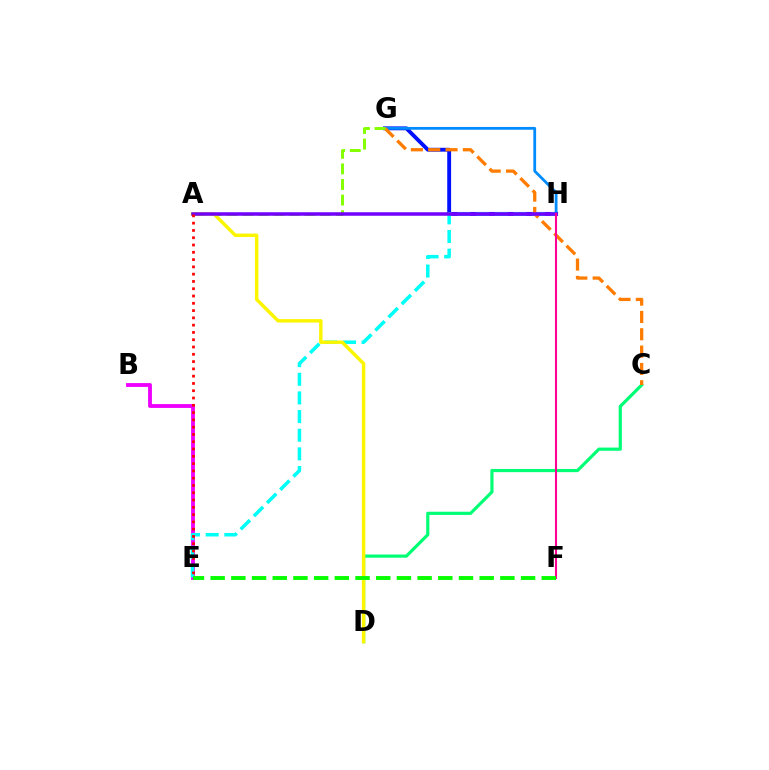{('C', 'D'): [{'color': '#00ff74', 'line_style': 'solid', 'thickness': 2.3}], ('B', 'E'): [{'color': '#ee00ff', 'line_style': 'solid', 'thickness': 2.77}], ('G', 'H'): [{'color': '#0010ff', 'line_style': 'solid', 'thickness': 2.78}, {'color': '#008cff', 'line_style': 'solid', 'thickness': 2.0}], ('E', 'H'): [{'color': '#00fff6', 'line_style': 'dashed', 'thickness': 2.53}], ('C', 'G'): [{'color': '#ff7c00', 'line_style': 'dashed', 'thickness': 2.35}], ('A', 'G'): [{'color': '#84ff00', 'line_style': 'dashed', 'thickness': 2.12}], ('A', 'D'): [{'color': '#fcf500', 'line_style': 'solid', 'thickness': 2.47}], ('A', 'H'): [{'color': '#7200ff', 'line_style': 'solid', 'thickness': 2.53}], ('F', 'H'): [{'color': '#ff0094', 'line_style': 'solid', 'thickness': 1.5}], ('E', 'F'): [{'color': '#08ff00', 'line_style': 'dashed', 'thickness': 2.81}], ('A', 'E'): [{'color': '#ff0000', 'line_style': 'dotted', 'thickness': 1.98}]}